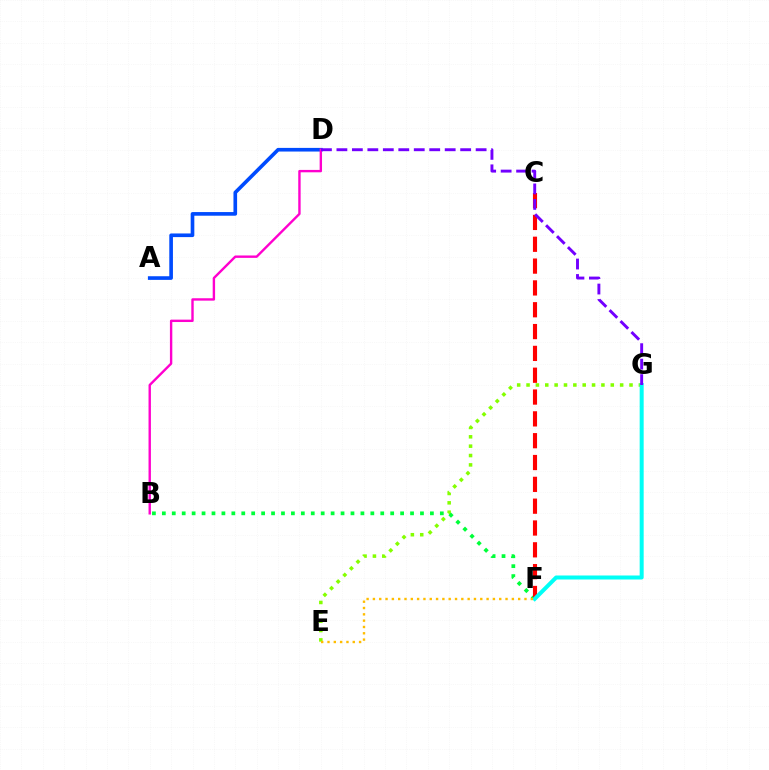{('A', 'D'): [{'color': '#004bff', 'line_style': 'solid', 'thickness': 2.62}], ('E', 'G'): [{'color': '#84ff00', 'line_style': 'dotted', 'thickness': 2.54}], ('B', 'F'): [{'color': '#00ff39', 'line_style': 'dotted', 'thickness': 2.7}], ('C', 'F'): [{'color': '#ff0000', 'line_style': 'dashed', 'thickness': 2.96}], ('F', 'G'): [{'color': '#00fff6', 'line_style': 'solid', 'thickness': 2.88}], ('B', 'D'): [{'color': '#ff00cf', 'line_style': 'solid', 'thickness': 1.72}], ('D', 'G'): [{'color': '#7200ff', 'line_style': 'dashed', 'thickness': 2.1}], ('E', 'F'): [{'color': '#ffbd00', 'line_style': 'dotted', 'thickness': 1.72}]}